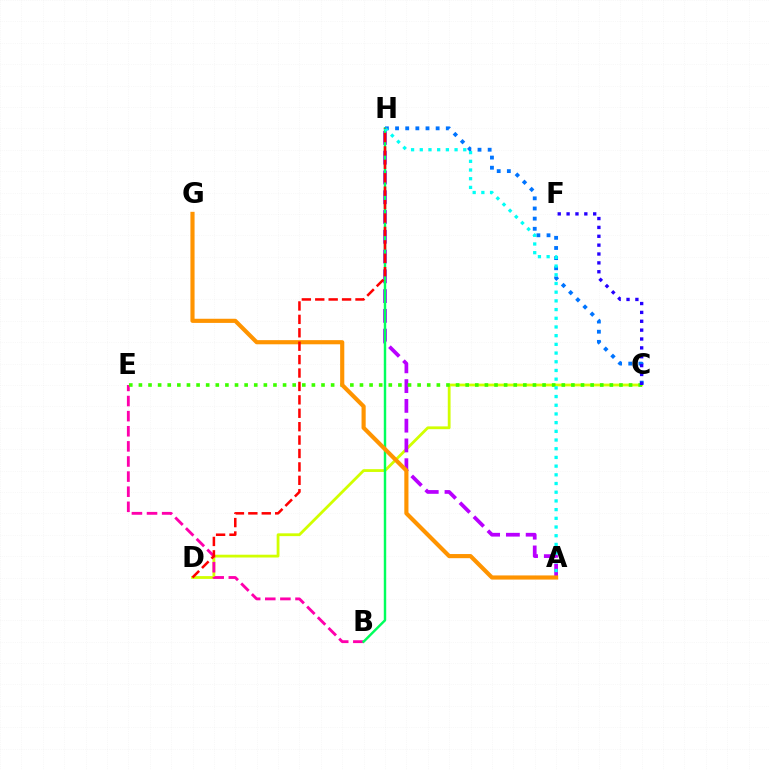{('C', 'D'): [{'color': '#d1ff00', 'line_style': 'solid', 'thickness': 2.01}], ('A', 'H'): [{'color': '#b900ff', 'line_style': 'dashed', 'thickness': 2.69}, {'color': '#00fff6', 'line_style': 'dotted', 'thickness': 2.36}], ('B', 'E'): [{'color': '#ff00ac', 'line_style': 'dashed', 'thickness': 2.05}], ('C', 'E'): [{'color': '#3dff00', 'line_style': 'dotted', 'thickness': 2.61}], ('B', 'H'): [{'color': '#00ff5c', 'line_style': 'solid', 'thickness': 1.76}], ('A', 'G'): [{'color': '#ff9400', 'line_style': 'solid', 'thickness': 2.98}], ('C', 'H'): [{'color': '#0074ff', 'line_style': 'dotted', 'thickness': 2.76}], ('D', 'H'): [{'color': '#ff0000', 'line_style': 'dashed', 'thickness': 1.82}], ('C', 'F'): [{'color': '#2500ff', 'line_style': 'dotted', 'thickness': 2.41}]}